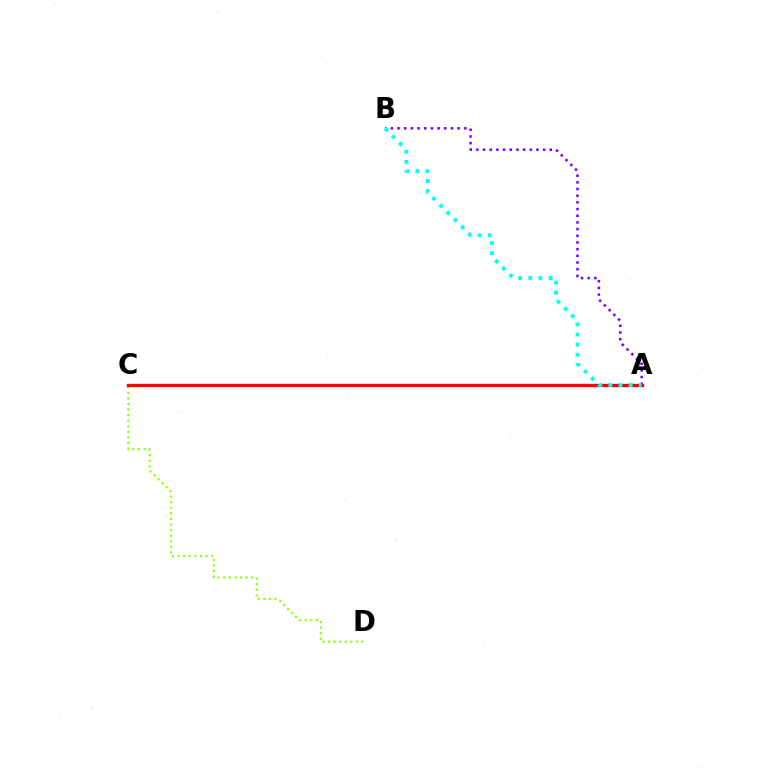{('C', 'D'): [{'color': '#84ff00', 'line_style': 'dotted', 'thickness': 1.52}], ('A', 'B'): [{'color': '#7200ff', 'line_style': 'dotted', 'thickness': 1.82}, {'color': '#00fff6', 'line_style': 'dotted', 'thickness': 2.75}], ('A', 'C'): [{'color': '#ff0000', 'line_style': 'solid', 'thickness': 2.41}]}